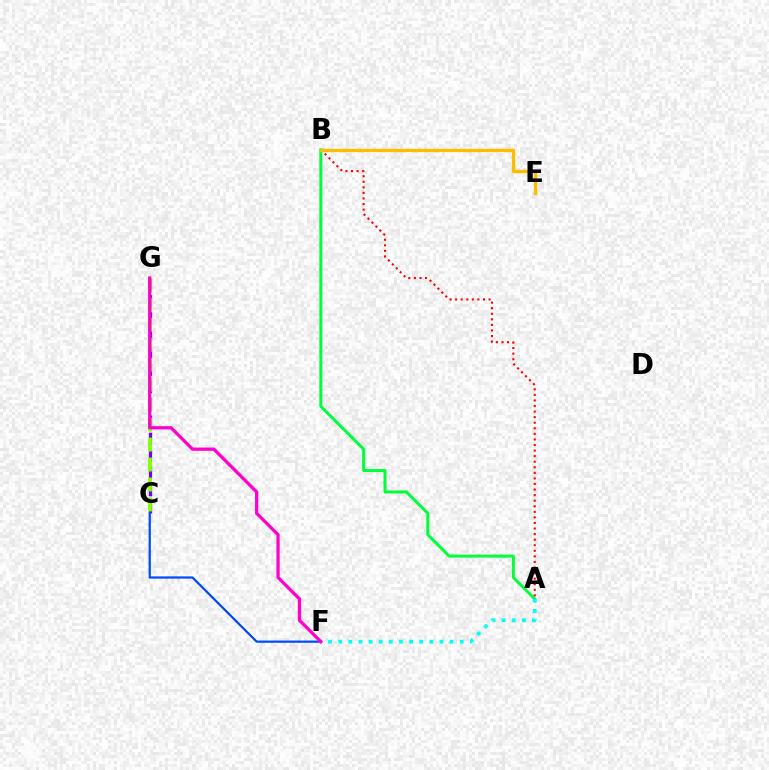{('C', 'G'): [{'color': '#7200ff', 'line_style': 'dashed', 'thickness': 2.34}, {'color': '#84ff00', 'line_style': 'dashed', 'thickness': 2.71}], ('A', 'B'): [{'color': '#00ff39', 'line_style': 'solid', 'thickness': 2.15}, {'color': '#ff0000', 'line_style': 'dotted', 'thickness': 1.51}], ('C', 'F'): [{'color': '#004bff', 'line_style': 'solid', 'thickness': 1.61}], ('A', 'F'): [{'color': '#00fff6', 'line_style': 'dotted', 'thickness': 2.75}], ('B', 'E'): [{'color': '#ffbd00', 'line_style': 'solid', 'thickness': 2.39}], ('F', 'G'): [{'color': '#ff00cf', 'line_style': 'solid', 'thickness': 2.34}]}